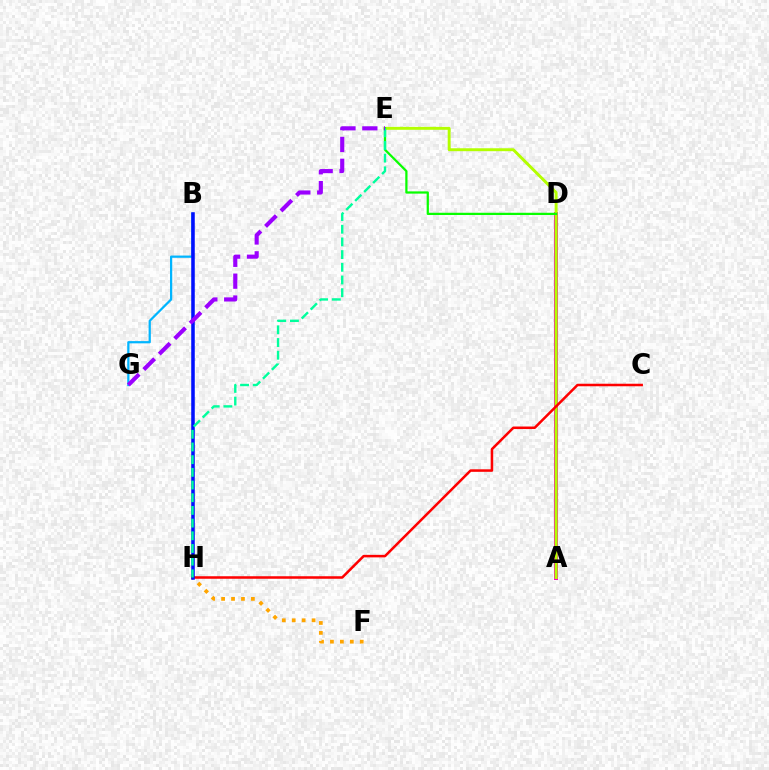{('A', 'D'): [{'color': '#ff00bd', 'line_style': 'solid', 'thickness': 2.91}], ('B', 'G'): [{'color': '#00b5ff', 'line_style': 'solid', 'thickness': 1.61}], ('A', 'E'): [{'color': '#b3ff00', 'line_style': 'solid', 'thickness': 2.11}], ('F', 'H'): [{'color': '#ffa500', 'line_style': 'dotted', 'thickness': 2.7}], ('C', 'H'): [{'color': '#ff0000', 'line_style': 'solid', 'thickness': 1.82}], ('D', 'E'): [{'color': '#08ff00', 'line_style': 'solid', 'thickness': 1.61}], ('B', 'H'): [{'color': '#0010ff', 'line_style': 'solid', 'thickness': 2.55}], ('E', 'H'): [{'color': '#00ff9d', 'line_style': 'dashed', 'thickness': 1.72}], ('E', 'G'): [{'color': '#9b00ff', 'line_style': 'dashed', 'thickness': 2.97}]}